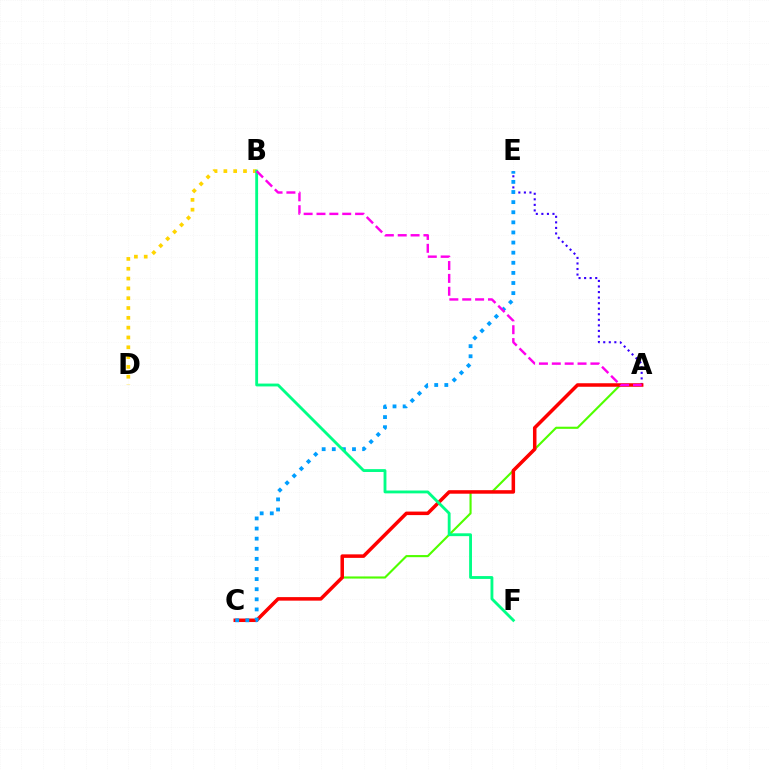{('A', 'C'): [{'color': '#4fff00', 'line_style': 'solid', 'thickness': 1.53}, {'color': '#ff0000', 'line_style': 'solid', 'thickness': 2.53}], ('A', 'E'): [{'color': '#3700ff', 'line_style': 'dotted', 'thickness': 1.51}], ('B', 'D'): [{'color': '#ffd500', 'line_style': 'dotted', 'thickness': 2.67}], ('C', 'E'): [{'color': '#009eff', 'line_style': 'dotted', 'thickness': 2.75}], ('B', 'F'): [{'color': '#00ff86', 'line_style': 'solid', 'thickness': 2.05}], ('A', 'B'): [{'color': '#ff00ed', 'line_style': 'dashed', 'thickness': 1.75}]}